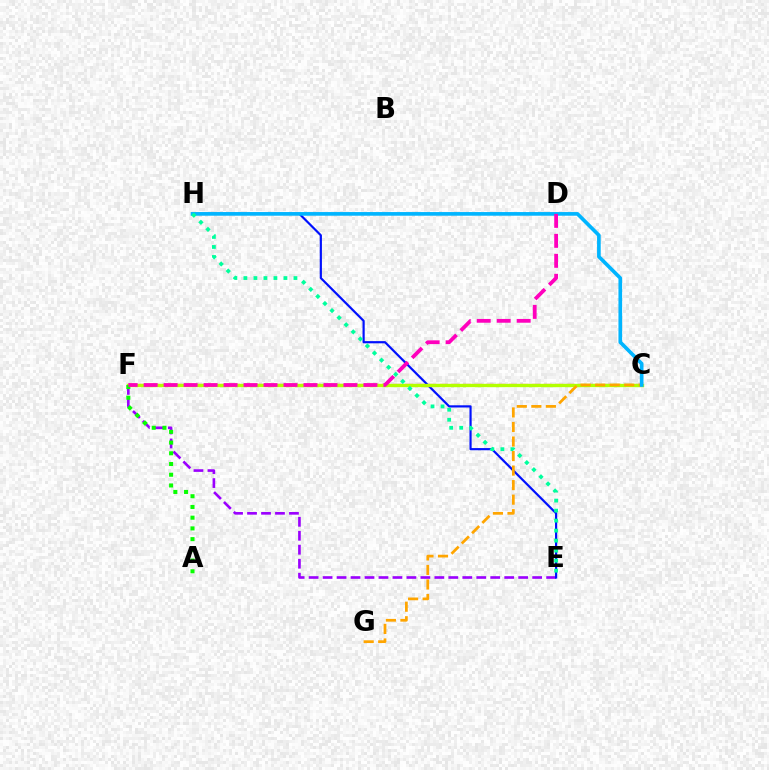{('E', 'F'): [{'color': '#9b00ff', 'line_style': 'dashed', 'thickness': 1.9}], ('E', 'H'): [{'color': '#0010ff', 'line_style': 'solid', 'thickness': 1.57}, {'color': '#00ff9d', 'line_style': 'dotted', 'thickness': 2.72}], ('C', 'F'): [{'color': '#ff0000', 'line_style': 'dashed', 'thickness': 1.57}, {'color': '#b3ff00', 'line_style': 'solid', 'thickness': 2.41}], ('A', 'F'): [{'color': '#08ff00', 'line_style': 'dotted', 'thickness': 2.91}], ('C', 'G'): [{'color': '#ffa500', 'line_style': 'dashed', 'thickness': 1.97}], ('C', 'H'): [{'color': '#00b5ff', 'line_style': 'solid', 'thickness': 2.63}], ('D', 'F'): [{'color': '#ff00bd', 'line_style': 'dashed', 'thickness': 2.71}]}